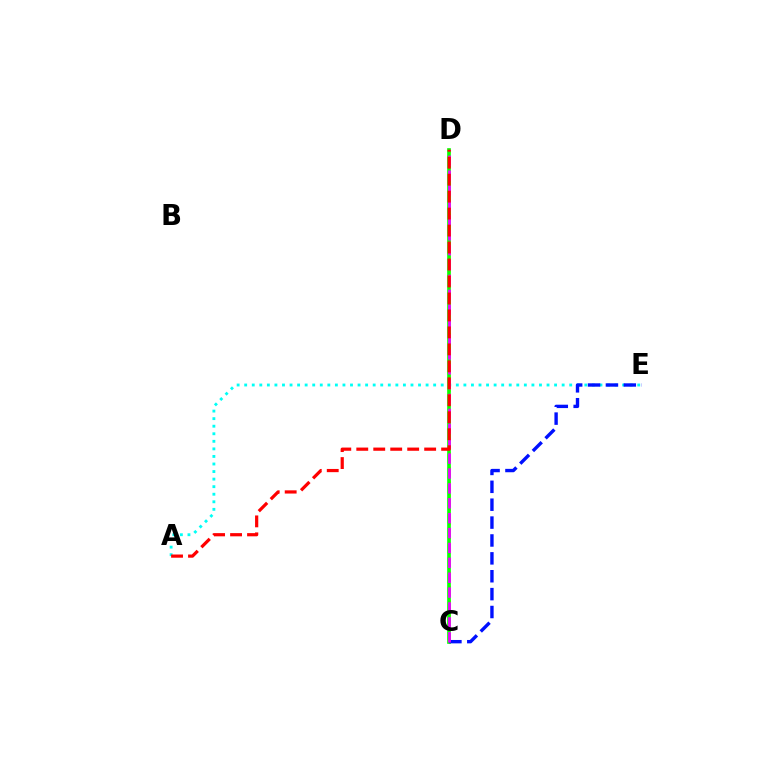{('C', 'D'): [{'color': '#fcf500', 'line_style': 'dotted', 'thickness': 1.91}, {'color': '#08ff00', 'line_style': 'solid', 'thickness': 2.64}, {'color': '#ee00ff', 'line_style': 'dashed', 'thickness': 2.02}], ('A', 'E'): [{'color': '#00fff6', 'line_style': 'dotted', 'thickness': 2.05}], ('C', 'E'): [{'color': '#0010ff', 'line_style': 'dashed', 'thickness': 2.43}], ('A', 'D'): [{'color': '#ff0000', 'line_style': 'dashed', 'thickness': 2.31}]}